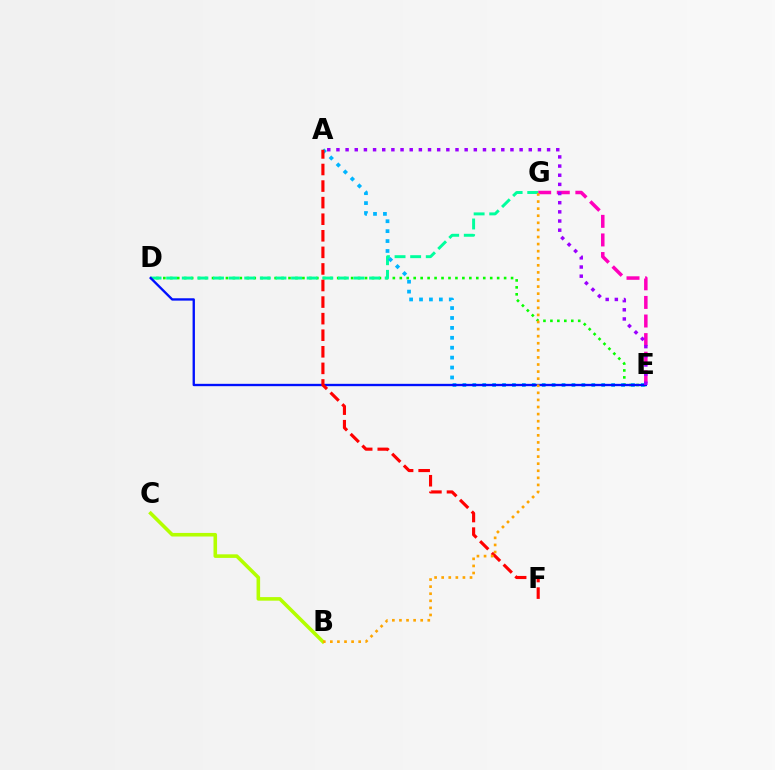{('E', 'G'): [{'color': '#ff00bd', 'line_style': 'dashed', 'thickness': 2.53}], ('D', 'E'): [{'color': '#08ff00', 'line_style': 'dotted', 'thickness': 1.89}, {'color': '#0010ff', 'line_style': 'solid', 'thickness': 1.69}], ('D', 'G'): [{'color': '#00ff9d', 'line_style': 'dashed', 'thickness': 2.12}], ('B', 'C'): [{'color': '#b3ff00', 'line_style': 'solid', 'thickness': 2.57}], ('A', 'E'): [{'color': '#00b5ff', 'line_style': 'dotted', 'thickness': 2.69}, {'color': '#9b00ff', 'line_style': 'dotted', 'thickness': 2.49}], ('A', 'F'): [{'color': '#ff0000', 'line_style': 'dashed', 'thickness': 2.25}], ('B', 'G'): [{'color': '#ffa500', 'line_style': 'dotted', 'thickness': 1.92}]}